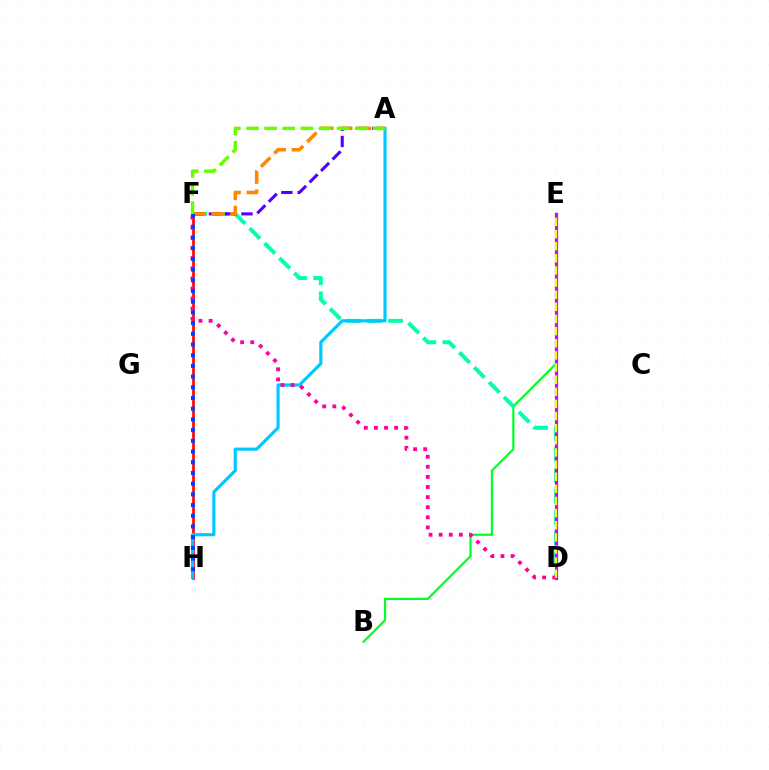{('B', 'E'): [{'color': '#00ff27', 'line_style': 'solid', 'thickness': 1.6}], ('D', 'F'): [{'color': '#00ffaf', 'line_style': 'dashed', 'thickness': 2.86}, {'color': '#ff00a0', 'line_style': 'dotted', 'thickness': 2.74}], ('F', 'H'): [{'color': '#ff0000', 'line_style': 'solid', 'thickness': 1.92}, {'color': '#003fff', 'line_style': 'dotted', 'thickness': 2.91}], ('D', 'E'): [{'color': '#d600ff', 'line_style': 'solid', 'thickness': 2.3}, {'color': '#eeff00', 'line_style': 'dashed', 'thickness': 1.65}], ('A', 'F'): [{'color': '#4f00ff', 'line_style': 'dashed', 'thickness': 2.21}, {'color': '#ff8800', 'line_style': 'dashed', 'thickness': 2.56}, {'color': '#66ff00', 'line_style': 'dashed', 'thickness': 2.46}], ('A', 'H'): [{'color': '#00c7ff', 'line_style': 'solid', 'thickness': 2.26}]}